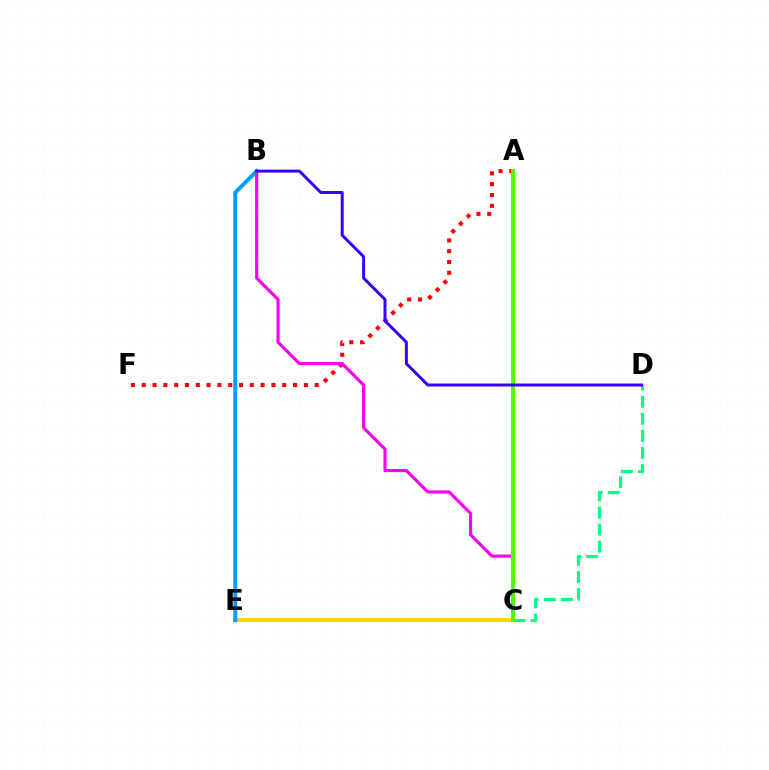{('C', 'D'): [{'color': '#00ff86', 'line_style': 'dashed', 'thickness': 2.32}], ('A', 'F'): [{'color': '#ff0000', 'line_style': 'dotted', 'thickness': 2.94}], ('C', 'E'): [{'color': '#ffd500', 'line_style': 'solid', 'thickness': 2.86}], ('B', 'C'): [{'color': '#ff00ed', 'line_style': 'solid', 'thickness': 2.26}], ('B', 'E'): [{'color': '#009eff', 'line_style': 'solid', 'thickness': 2.83}], ('A', 'C'): [{'color': '#4fff00', 'line_style': 'solid', 'thickness': 2.86}], ('B', 'D'): [{'color': '#3700ff', 'line_style': 'solid', 'thickness': 2.14}]}